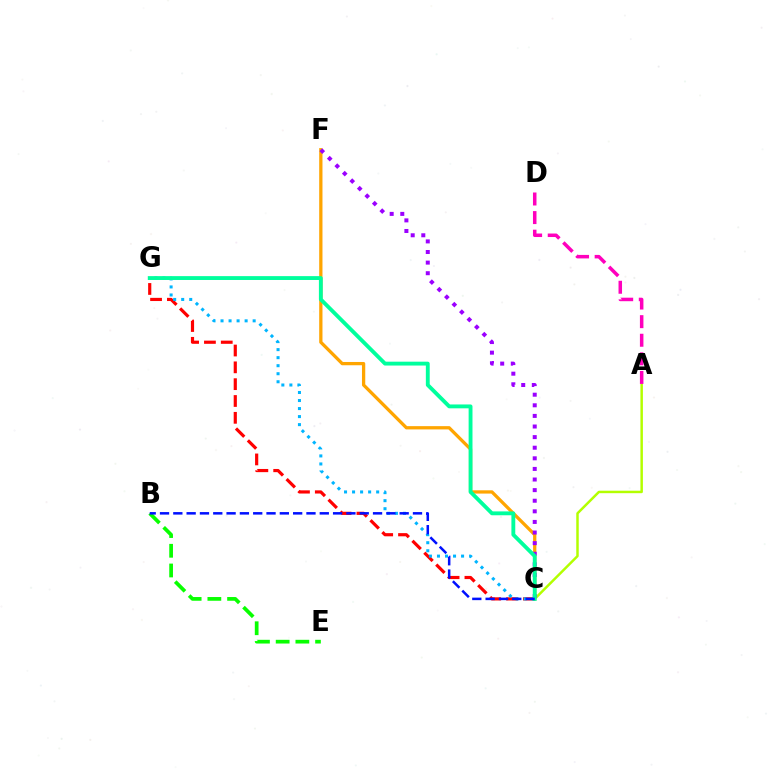{('C', 'F'): [{'color': '#ffa500', 'line_style': 'solid', 'thickness': 2.36}, {'color': '#9b00ff', 'line_style': 'dotted', 'thickness': 2.88}], ('A', 'C'): [{'color': '#b3ff00', 'line_style': 'solid', 'thickness': 1.78}], ('C', 'G'): [{'color': '#ff0000', 'line_style': 'dashed', 'thickness': 2.29}, {'color': '#00b5ff', 'line_style': 'dotted', 'thickness': 2.18}, {'color': '#00ff9d', 'line_style': 'solid', 'thickness': 2.78}], ('A', 'D'): [{'color': '#ff00bd', 'line_style': 'dashed', 'thickness': 2.53}], ('B', 'E'): [{'color': '#08ff00', 'line_style': 'dashed', 'thickness': 2.68}], ('B', 'C'): [{'color': '#0010ff', 'line_style': 'dashed', 'thickness': 1.81}]}